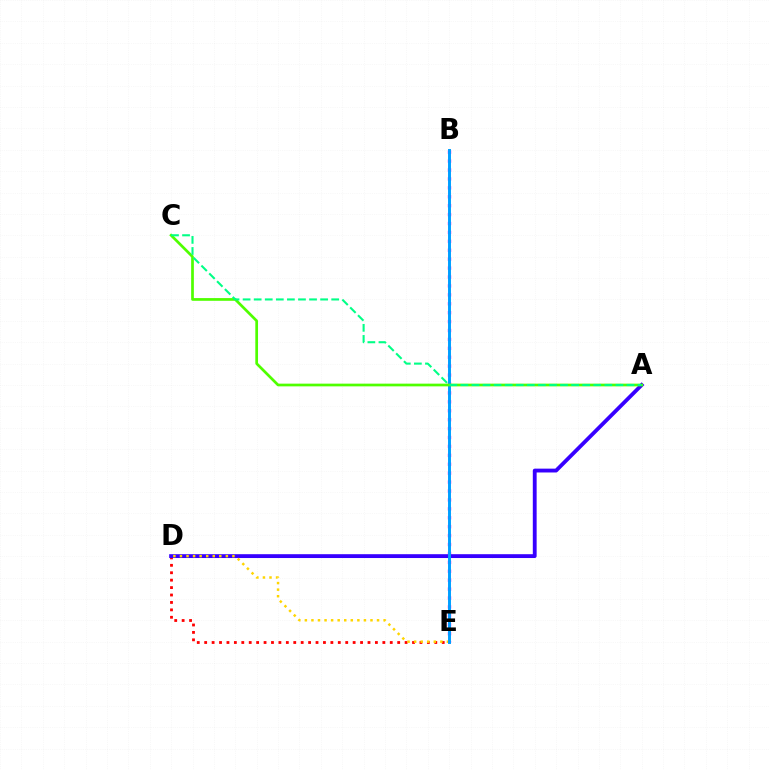{('D', 'E'): [{'color': '#ff0000', 'line_style': 'dotted', 'thickness': 2.02}, {'color': '#ffd500', 'line_style': 'dotted', 'thickness': 1.78}], ('B', 'E'): [{'color': '#ff00ed', 'line_style': 'dotted', 'thickness': 2.42}, {'color': '#009eff', 'line_style': 'solid', 'thickness': 2.12}], ('A', 'D'): [{'color': '#3700ff', 'line_style': 'solid', 'thickness': 2.76}], ('A', 'C'): [{'color': '#4fff00', 'line_style': 'solid', 'thickness': 1.95}, {'color': '#00ff86', 'line_style': 'dashed', 'thickness': 1.5}]}